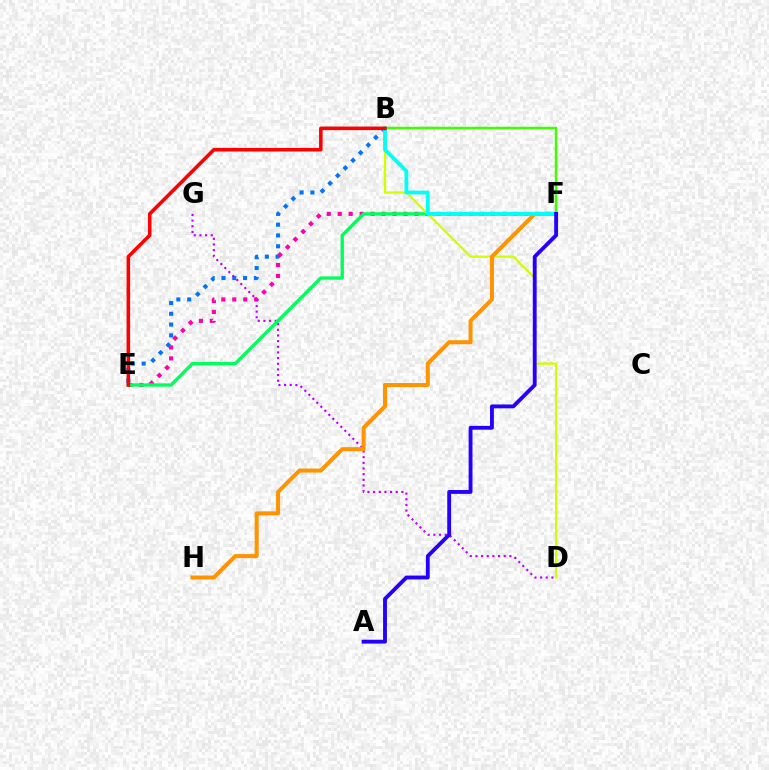{('B', 'E'): [{'color': '#0074ff', 'line_style': 'dotted', 'thickness': 2.93}, {'color': '#ff0000', 'line_style': 'solid', 'thickness': 2.57}], ('E', 'F'): [{'color': '#ff00ac', 'line_style': 'dotted', 'thickness': 2.98}, {'color': '#00ff5c', 'line_style': 'solid', 'thickness': 2.41}], ('D', 'G'): [{'color': '#b900ff', 'line_style': 'dotted', 'thickness': 1.54}], ('B', 'D'): [{'color': '#d1ff00', 'line_style': 'solid', 'thickness': 1.66}], ('F', 'H'): [{'color': '#ff9400', 'line_style': 'solid', 'thickness': 2.89}], ('B', 'F'): [{'color': '#3dff00', 'line_style': 'solid', 'thickness': 1.79}, {'color': '#00fff6', 'line_style': 'solid', 'thickness': 2.75}], ('A', 'F'): [{'color': '#2500ff', 'line_style': 'solid', 'thickness': 2.78}]}